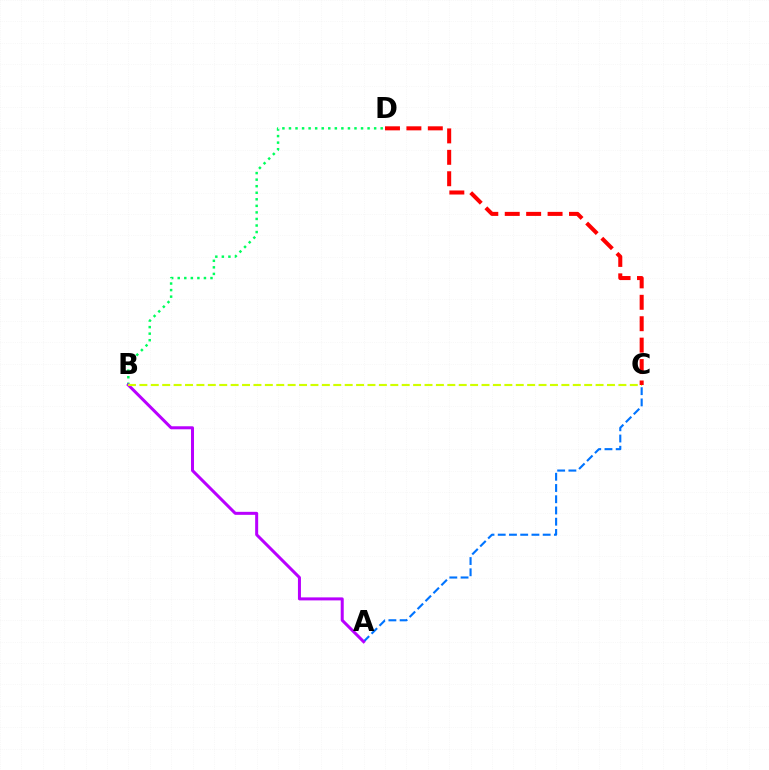{('B', 'D'): [{'color': '#00ff5c', 'line_style': 'dotted', 'thickness': 1.78}], ('A', 'C'): [{'color': '#0074ff', 'line_style': 'dashed', 'thickness': 1.53}], ('A', 'B'): [{'color': '#b900ff', 'line_style': 'solid', 'thickness': 2.17}], ('B', 'C'): [{'color': '#d1ff00', 'line_style': 'dashed', 'thickness': 1.55}], ('C', 'D'): [{'color': '#ff0000', 'line_style': 'dashed', 'thickness': 2.91}]}